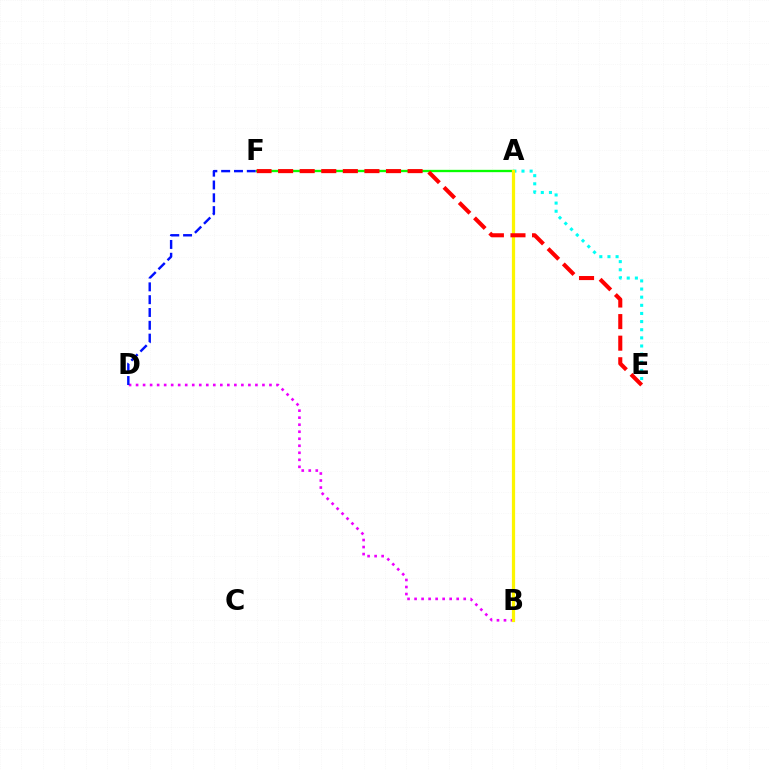{('B', 'D'): [{'color': '#ee00ff', 'line_style': 'dotted', 'thickness': 1.91}], ('A', 'E'): [{'color': '#00fff6', 'line_style': 'dotted', 'thickness': 2.21}], ('D', 'F'): [{'color': '#0010ff', 'line_style': 'dashed', 'thickness': 1.74}], ('A', 'F'): [{'color': '#08ff00', 'line_style': 'solid', 'thickness': 1.68}], ('A', 'B'): [{'color': '#fcf500', 'line_style': 'solid', 'thickness': 2.33}], ('E', 'F'): [{'color': '#ff0000', 'line_style': 'dashed', 'thickness': 2.93}]}